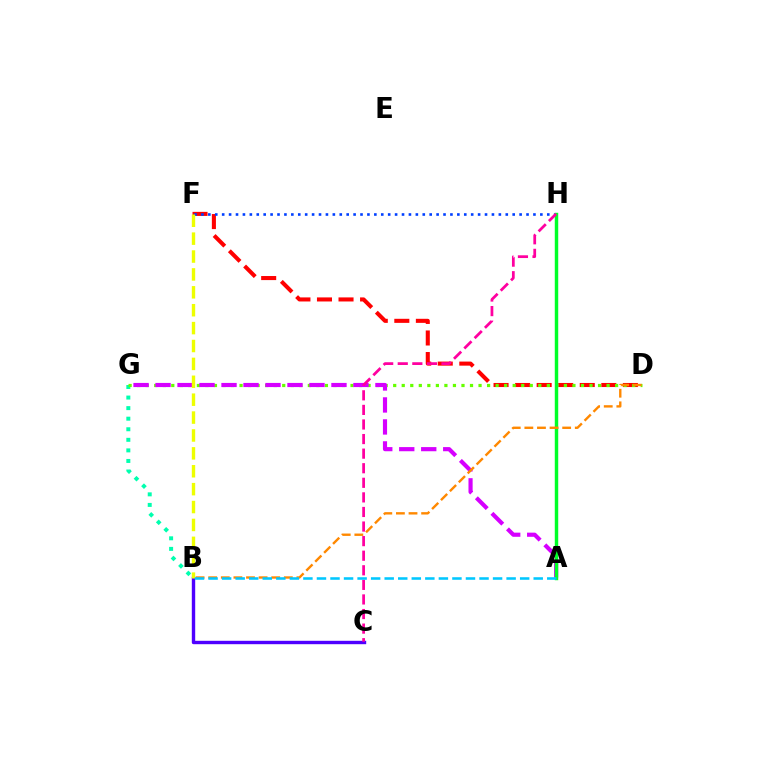{('B', 'G'): [{'color': '#00ffaf', 'line_style': 'dotted', 'thickness': 2.87}], ('D', 'F'): [{'color': '#ff0000', 'line_style': 'dashed', 'thickness': 2.93}], ('D', 'G'): [{'color': '#66ff00', 'line_style': 'dotted', 'thickness': 2.32}], ('F', 'H'): [{'color': '#003fff', 'line_style': 'dotted', 'thickness': 1.88}], ('A', 'G'): [{'color': '#d600ff', 'line_style': 'dashed', 'thickness': 2.99}], ('B', 'C'): [{'color': '#4f00ff', 'line_style': 'solid', 'thickness': 2.44}], ('A', 'H'): [{'color': '#00ff27', 'line_style': 'solid', 'thickness': 2.48}], ('B', 'D'): [{'color': '#ff8800', 'line_style': 'dashed', 'thickness': 1.71}], ('C', 'H'): [{'color': '#ff00a0', 'line_style': 'dashed', 'thickness': 1.98}], ('B', 'F'): [{'color': '#eeff00', 'line_style': 'dashed', 'thickness': 2.43}], ('A', 'B'): [{'color': '#00c7ff', 'line_style': 'dashed', 'thickness': 1.84}]}